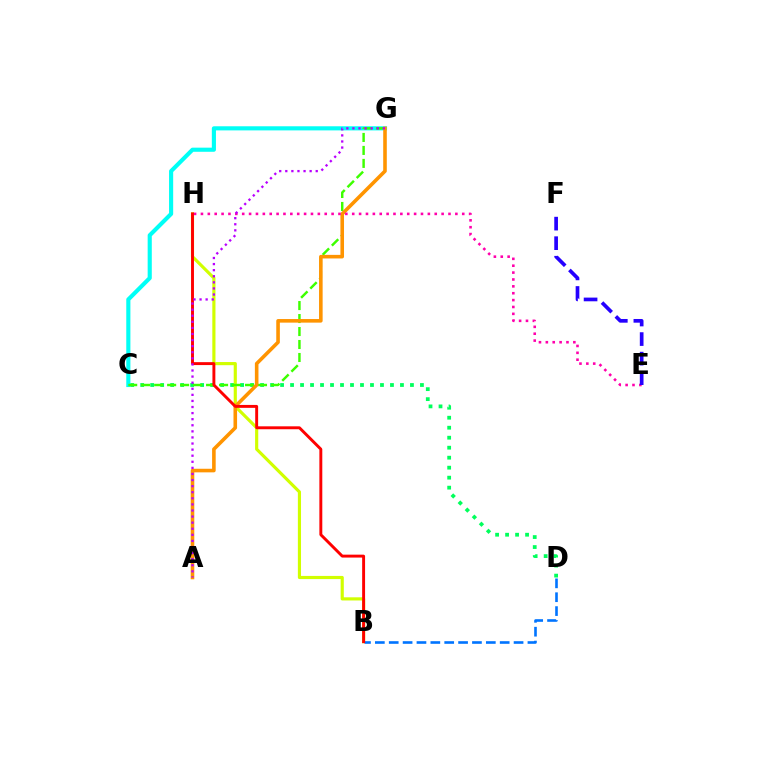{('C', 'D'): [{'color': '#00ff5c', 'line_style': 'dotted', 'thickness': 2.71}], ('C', 'G'): [{'color': '#00fff6', 'line_style': 'solid', 'thickness': 2.97}, {'color': '#3dff00', 'line_style': 'dashed', 'thickness': 1.76}], ('B', 'H'): [{'color': '#d1ff00', 'line_style': 'solid', 'thickness': 2.27}, {'color': '#ff0000', 'line_style': 'solid', 'thickness': 2.1}], ('B', 'D'): [{'color': '#0074ff', 'line_style': 'dashed', 'thickness': 1.88}], ('A', 'G'): [{'color': '#ff9400', 'line_style': 'solid', 'thickness': 2.58}, {'color': '#b900ff', 'line_style': 'dotted', 'thickness': 1.65}], ('E', 'H'): [{'color': '#ff00ac', 'line_style': 'dotted', 'thickness': 1.87}], ('E', 'F'): [{'color': '#2500ff', 'line_style': 'dashed', 'thickness': 2.66}]}